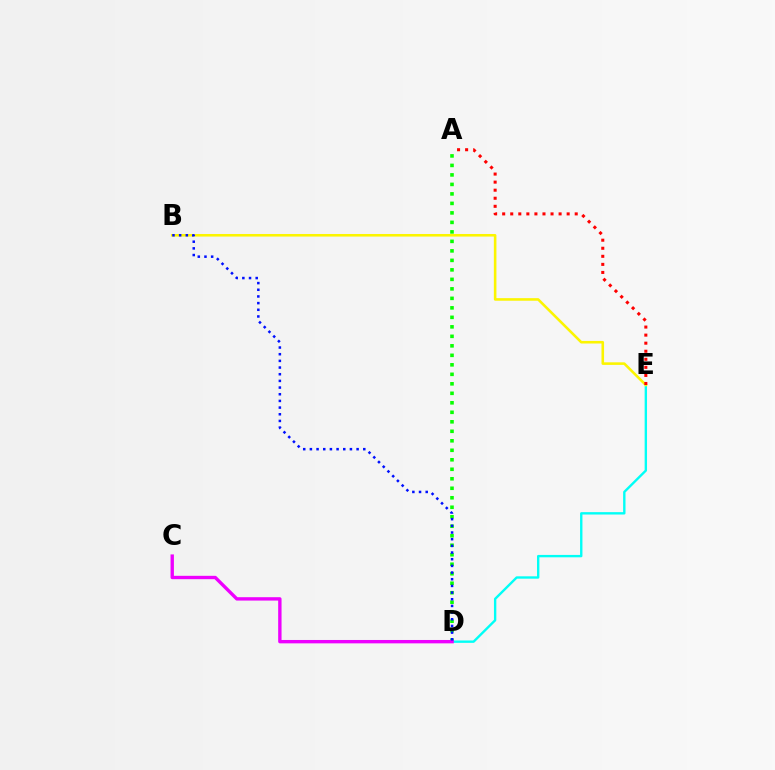{('A', 'D'): [{'color': '#08ff00', 'line_style': 'dotted', 'thickness': 2.58}], ('D', 'E'): [{'color': '#00fff6', 'line_style': 'solid', 'thickness': 1.71}], ('B', 'E'): [{'color': '#fcf500', 'line_style': 'solid', 'thickness': 1.86}], ('C', 'D'): [{'color': '#ee00ff', 'line_style': 'solid', 'thickness': 2.43}], ('A', 'E'): [{'color': '#ff0000', 'line_style': 'dotted', 'thickness': 2.19}], ('B', 'D'): [{'color': '#0010ff', 'line_style': 'dotted', 'thickness': 1.81}]}